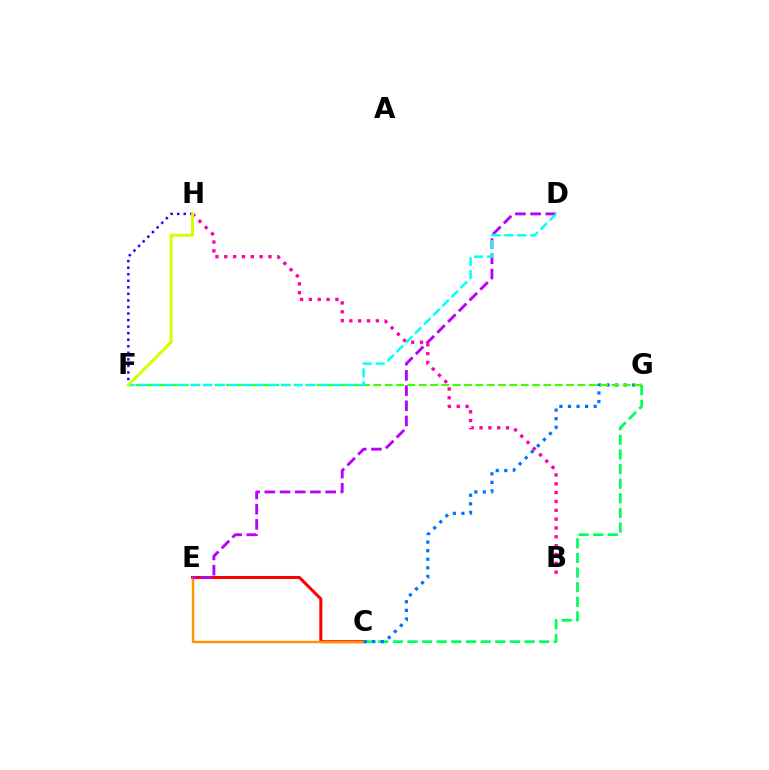{('C', 'E'): [{'color': '#ff0000', 'line_style': 'solid', 'thickness': 2.18}, {'color': '#ff9400', 'line_style': 'solid', 'thickness': 1.71}], ('C', 'G'): [{'color': '#00ff5c', 'line_style': 'dashed', 'thickness': 1.99}, {'color': '#0074ff', 'line_style': 'dotted', 'thickness': 2.33}], ('F', 'H'): [{'color': '#2500ff', 'line_style': 'dotted', 'thickness': 1.78}, {'color': '#d1ff00', 'line_style': 'solid', 'thickness': 2.12}], ('D', 'E'): [{'color': '#b900ff', 'line_style': 'dashed', 'thickness': 2.07}], ('F', 'G'): [{'color': '#3dff00', 'line_style': 'dashed', 'thickness': 1.54}], ('B', 'H'): [{'color': '#ff00ac', 'line_style': 'dotted', 'thickness': 2.4}], ('D', 'F'): [{'color': '#00fff6', 'line_style': 'dashed', 'thickness': 1.76}]}